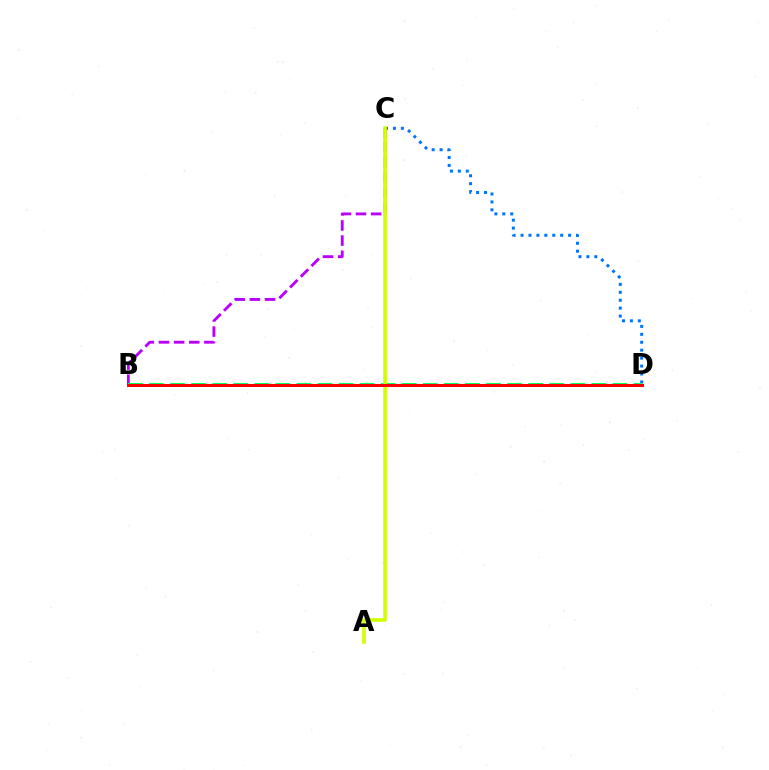{('B', 'C'): [{'color': '#b900ff', 'line_style': 'dashed', 'thickness': 2.06}], ('C', 'D'): [{'color': '#0074ff', 'line_style': 'dotted', 'thickness': 2.15}], ('B', 'D'): [{'color': '#00ff5c', 'line_style': 'dashed', 'thickness': 2.86}, {'color': '#ff0000', 'line_style': 'solid', 'thickness': 2.16}], ('A', 'C'): [{'color': '#d1ff00', 'line_style': 'solid', 'thickness': 2.62}]}